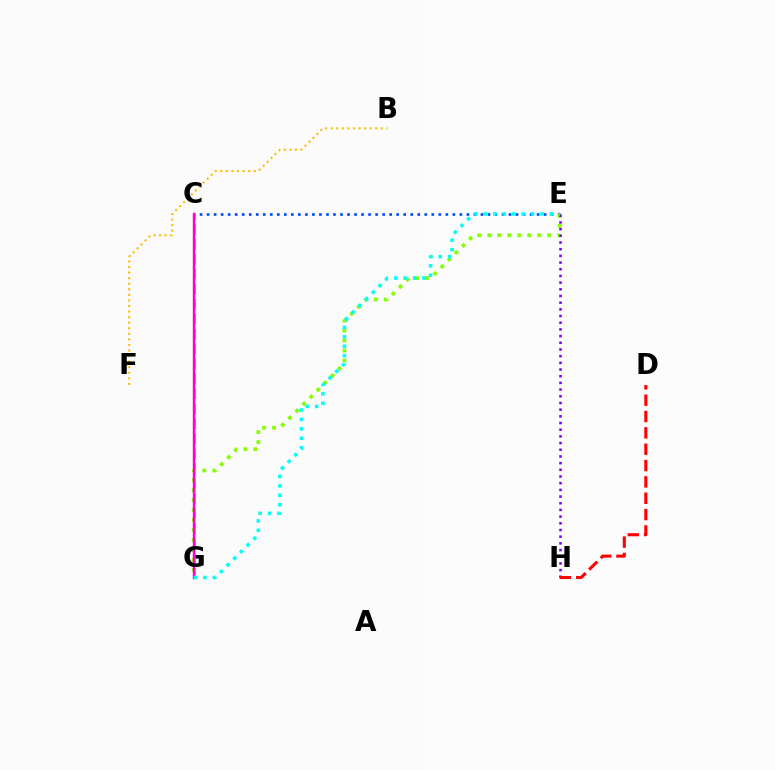{('C', 'G'): [{'color': '#00ff39', 'line_style': 'dashed', 'thickness': 2.03}, {'color': '#ff00cf', 'line_style': 'solid', 'thickness': 1.73}], ('C', 'E'): [{'color': '#004bff', 'line_style': 'dotted', 'thickness': 1.91}], ('B', 'F'): [{'color': '#ffbd00', 'line_style': 'dotted', 'thickness': 1.51}], ('E', 'G'): [{'color': '#84ff00', 'line_style': 'dotted', 'thickness': 2.72}, {'color': '#00fff6', 'line_style': 'dotted', 'thickness': 2.56}], ('E', 'H'): [{'color': '#7200ff', 'line_style': 'dotted', 'thickness': 1.82}], ('D', 'H'): [{'color': '#ff0000', 'line_style': 'dashed', 'thickness': 2.22}]}